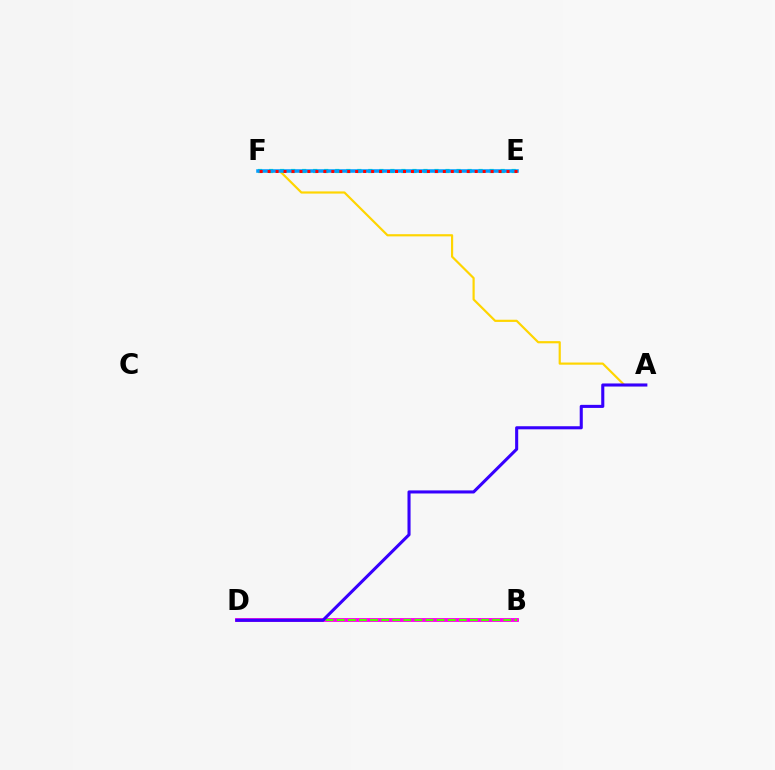{('E', 'F'): [{'color': '#00ff86', 'line_style': 'dotted', 'thickness': 3.0}, {'color': '#009eff', 'line_style': 'solid', 'thickness': 2.56}, {'color': '#ff0000', 'line_style': 'dotted', 'thickness': 2.16}], ('B', 'D'): [{'color': '#ff00ed', 'line_style': 'solid', 'thickness': 2.76}, {'color': '#4fff00', 'line_style': 'dashed', 'thickness': 1.51}], ('A', 'F'): [{'color': '#ffd500', 'line_style': 'solid', 'thickness': 1.57}], ('A', 'D'): [{'color': '#3700ff', 'line_style': 'solid', 'thickness': 2.21}]}